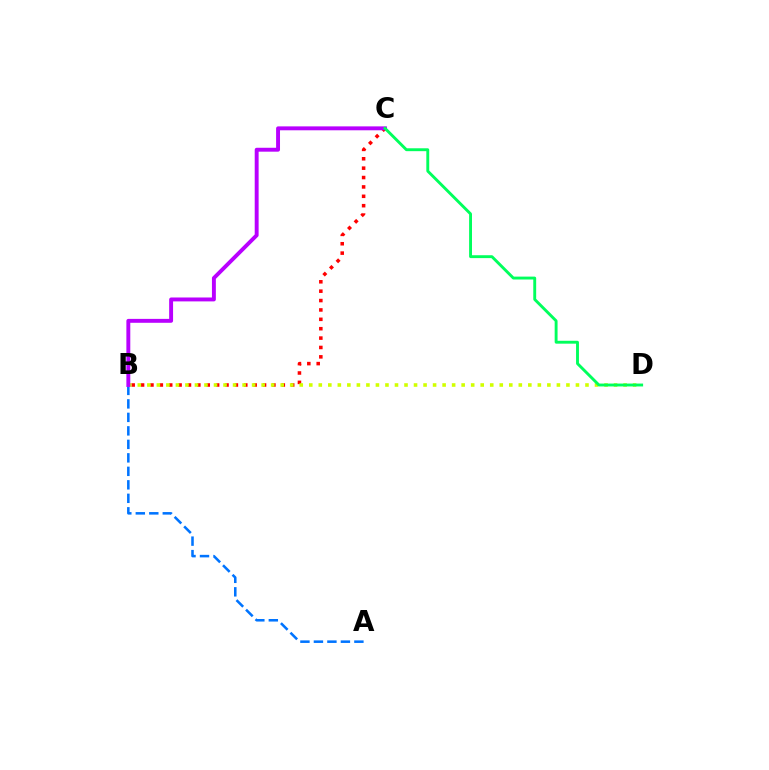{('B', 'C'): [{'color': '#ff0000', 'line_style': 'dotted', 'thickness': 2.55}, {'color': '#b900ff', 'line_style': 'solid', 'thickness': 2.81}], ('A', 'B'): [{'color': '#0074ff', 'line_style': 'dashed', 'thickness': 1.83}], ('B', 'D'): [{'color': '#d1ff00', 'line_style': 'dotted', 'thickness': 2.59}], ('C', 'D'): [{'color': '#00ff5c', 'line_style': 'solid', 'thickness': 2.08}]}